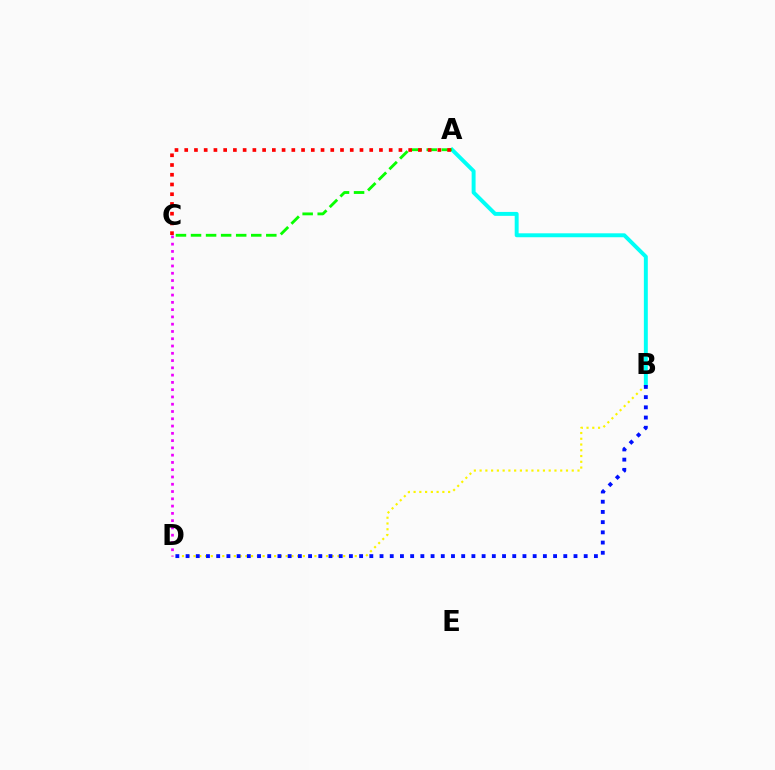{('B', 'D'): [{'color': '#fcf500', 'line_style': 'dotted', 'thickness': 1.56}, {'color': '#0010ff', 'line_style': 'dotted', 'thickness': 2.77}], ('A', 'B'): [{'color': '#00fff6', 'line_style': 'solid', 'thickness': 2.83}], ('A', 'C'): [{'color': '#08ff00', 'line_style': 'dashed', 'thickness': 2.05}, {'color': '#ff0000', 'line_style': 'dotted', 'thickness': 2.65}], ('C', 'D'): [{'color': '#ee00ff', 'line_style': 'dotted', 'thickness': 1.98}]}